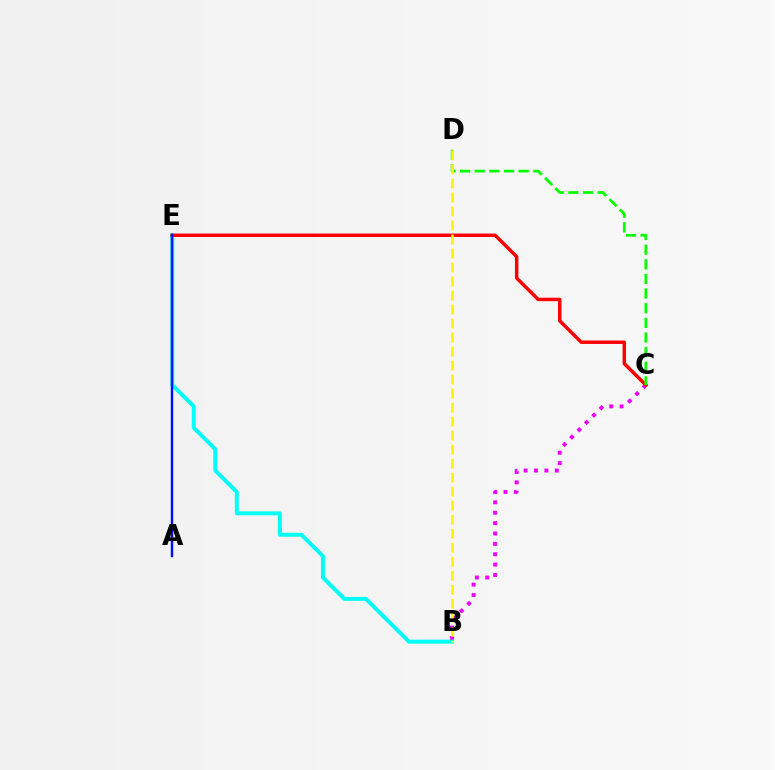{('B', 'C'): [{'color': '#ee00ff', 'line_style': 'dotted', 'thickness': 2.82}], ('B', 'E'): [{'color': '#00fff6', 'line_style': 'solid', 'thickness': 2.85}], ('C', 'E'): [{'color': '#ff0000', 'line_style': 'solid', 'thickness': 2.49}], ('A', 'E'): [{'color': '#0010ff', 'line_style': 'solid', 'thickness': 1.75}], ('C', 'D'): [{'color': '#08ff00', 'line_style': 'dashed', 'thickness': 1.99}], ('B', 'D'): [{'color': '#fcf500', 'line_style': 'dashed', 'thickness': 1.9}]}